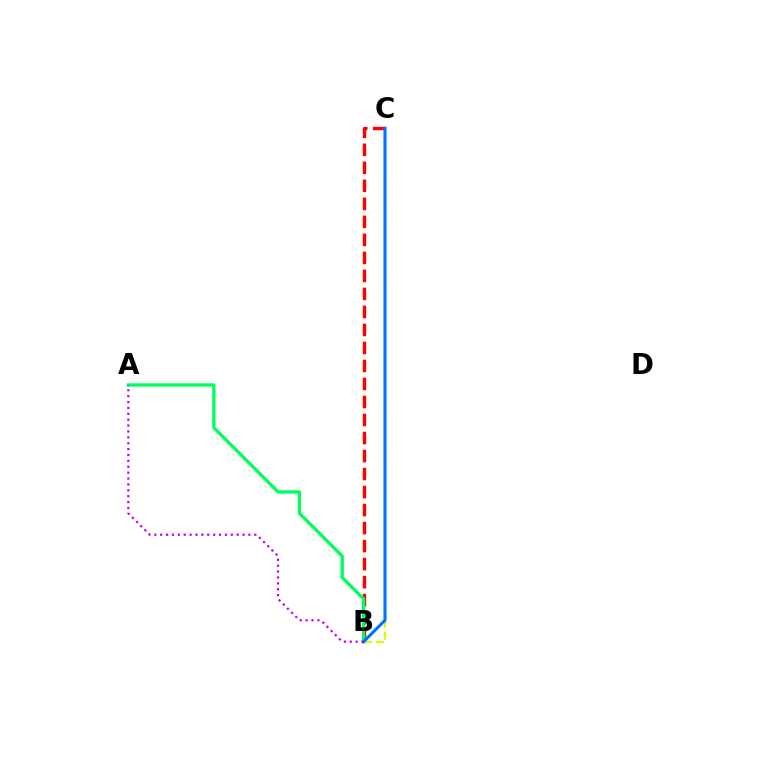{('B', 'C'): [{'color': '#ff0000', 'line_style': 'dashed', 'thickness': 2.45}, {'color': '#d1ff00', 'line_style': 'dashed', 'thickness': 1.59}, {'color': '#0074ff', 'line_style': 'solid', 'thickness': 2.22}], ('A', 'B'): [{'color': '#00ff5c', 'line_style': 'solid', 'thickness': 2.38}, {'color': '#b900ff', 'line_style': 'dotted', 'thickness': 1.6}]}